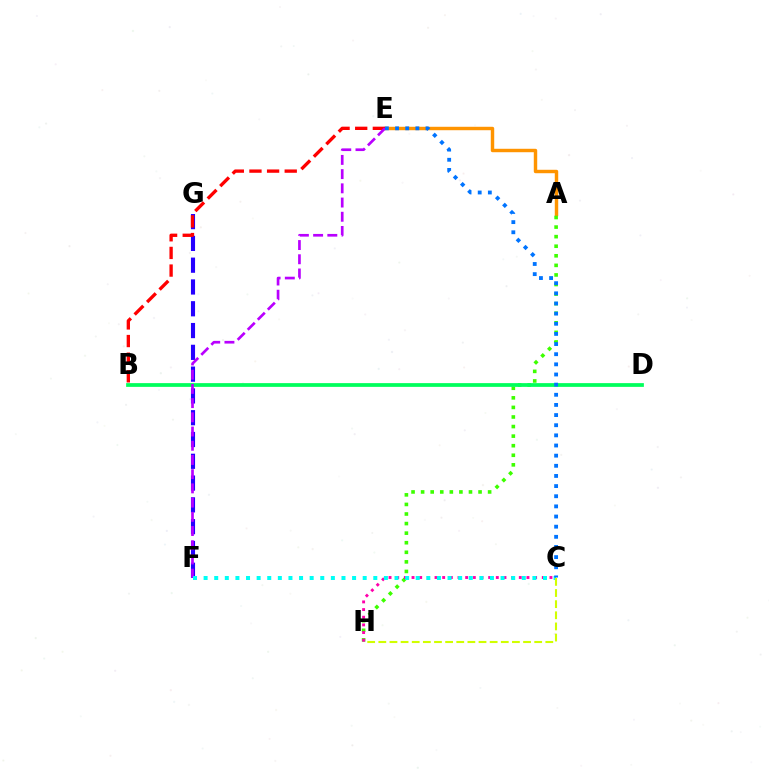{('A', 'E'): [{'color': '#ff9400', 'line_style': 'solid', 'thickness': 2.47}], ('A', 'H'): [{'color': '#3dff00', 'line_style': 'dotted', 'thickness': 2.6}], ('C', 'H'): [{'color': '#ff00ac', 'line_style': 'dotted', 'thickness': 2.08}, {'color': '#d1ff00', 'line_style': 'dashed', 'thickness': 1.51}], ('B', 'D'): [{'color': '#00ff5c', 'line_style': 'solid', 'thickness': 2.7}], ('F', 'G'): [{'color': '#2500ff', 'line_style': 'dashed', 'thickness': 2.96}], ('B', 'E'): [{'color': '#ff0000', 'line_style': 'dashed', 'thickness': 2.4}], ('E', 'F'): [{'color': '#b900ff', 'line_style': 'dashed', 'thickness': 1.93}], ('C', 'F'): [{'color': '#00fff6', 'line_style': 'dotted', 'thickness': 2.88}], ('C', 'E'): [{'color': '#0074ff', 'line_style': 'dotted', 'thickness': 2.76}]}